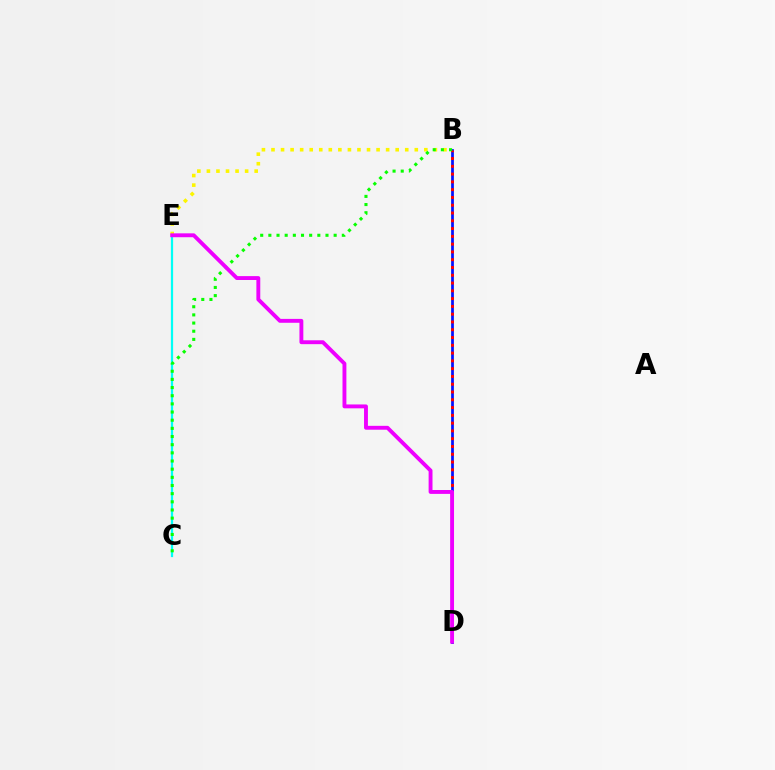{('B', 'D'): [{'color': '#0010ff', 'line_style': 'solid', 'thickness': 1.97}, {'color': '#ff0000', 'line_style': 'dotted', 'thickness': 2.11}], ('C', 'E'): [{'color': '#00fff6', 'line_style': 'solid', 'thickness': 1.61}], ('B', 'E'): [{'color': '#fcf500', 'line_style': 'dotted', 'thickness': 2.6}], ('B', 'C'): [{'color': '#08ff00', 'line_style': 'dotted', 'thickness': 2.22}], ('D', 'E'): [{'color': '#ee00ff', 'line_style': 'solid', 'thickness': 2.8}]}